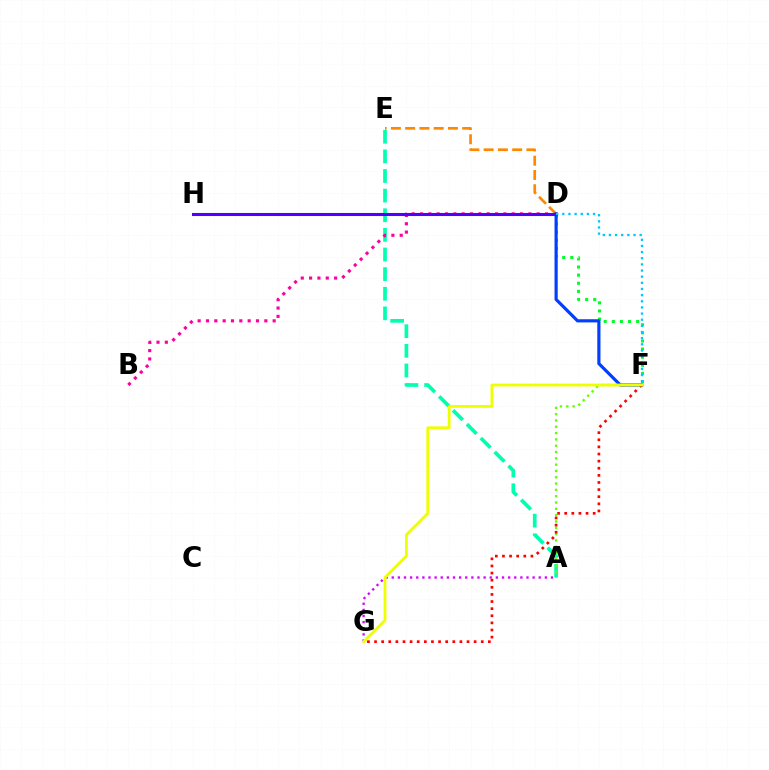{('D', 'F'): [{'color': '#00ff27', 'line_style': 'dotted', 'thickness': 2.2}, {'color': '#003fff', 'line_style': 'solid', 'thickness': 2.28}, {'color': '#00c7ff', 'line_style': 'dotted', 'thickness': 1.67}], ('A', 'E'): [{'color': '#00ffaf', 'line_style': 'dashed', 'thickness': 2.67}], ('A', 'G'): [{'color': '#d600ff', 'line_style': 'dotted', 'thickness': 1.66}], ('A', 'F'): [{'color': '#66ff00', 'line_style': 'dotted', 'thickness': 1.71}], ('B', 'D'): [{'color': '#ff00a0', 'line_style': 'dotted', 'thickness': 2.26}], ('D', 'E'): [{'color': '#ff8800', 'line_style': 'dashed', 'thickness': 1.94}], ('D', 'H'): [{'color': '#4f00ff', 'line_style': 'solid', 'thickness': 2.2}], ('F', 'G'): [{'color': '#ff0000', 'line_style': 'dotted', 'thickness': 1.93}, {'color': '#eeff00', 'line_style': 'solid', 'thickness': 2.03}]}